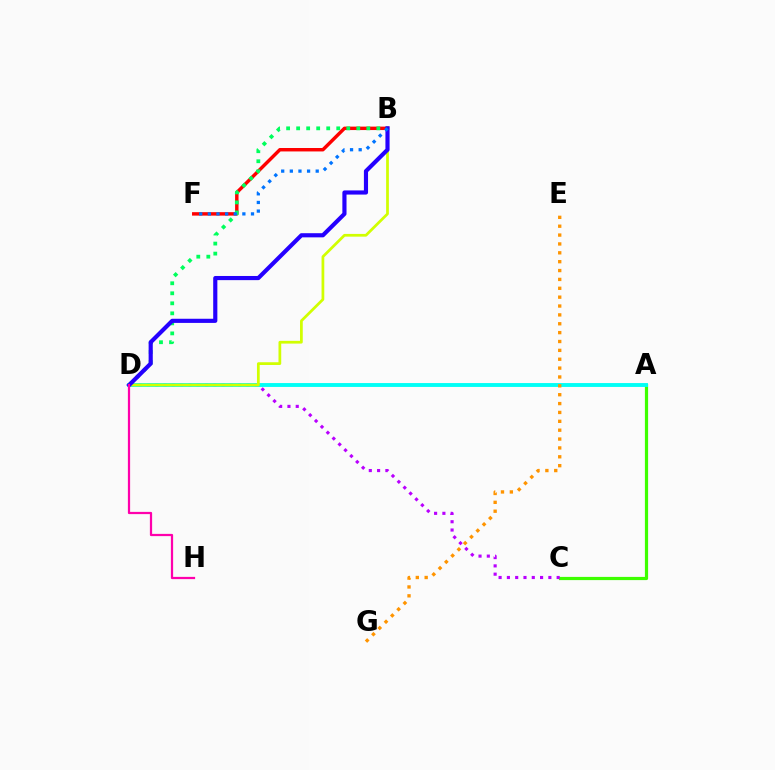{('A', 'C'): [{'color': '#3dff00', 'line_style': 'solid', 'thickness': 2.31}], ('C', 'D'): [{'color': '#b900ff', 'line_style': 'dotted', 'thickness': 2.25}], ('B', 'F'): [{'color': '#ff0000', 'line_style': 'solid', 'thickness': 2.48}, {'color': '#0074ff', 'line_style': 'dotted', 'thickness': 2.34}], ('A', 'D'): [{'color': '#00fff6', 'line_style': 'solid', 'thickness': 2.79}], ('B', 'D'): [{'color': '#00ff5c', 'line_style': 'dotted', 'thickness': 2.72}, {'color': '#d1ff00', 'line_style': 'solid', 'thickness': 1.97}, {'color': '#2500ff', 'line_style': 'solid', 'thickness': 2.99}], ('E', 'G'): [{'color': '#ff9400', 'line_style': 'dotted', 'thickness': 2.41}], ('D', 'H'): [{'color': '#ff00ac', 'line_style': 'solid', 'thickness': 1.61}]}